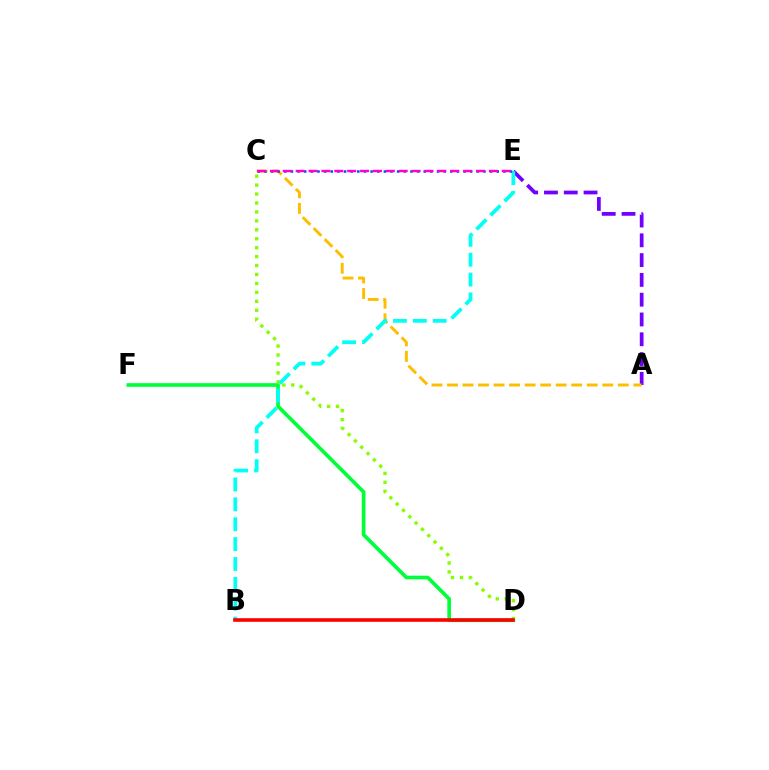{('D', 'F'): [{'color': '#00ff39', 'line_style': 'solid', 'thickness': 2.64}], ('A', 'E'): [{'color': '#7200ff', 'line_style': 'dashed', 'thickness': 2.69}], ('A', 'C'): [{'color': '#ffbd00', 'line_style': 'dashed', 'thickness': 2.11}], ('C', 'D'): [{'color': '#84ff00', 'line_style': 'dotted', 'thickness': 2.43}], ('B', 'E'): [{'color': '#00fff6', 'line_style': 'dashed', 'thickness': 2.7}], ('C', 'E'): [{'color': '#004bff', 'line_style': 'dotted', 'thickness': 1.8}, {'color': '#ff00cf', 'line_style': 'dashed', 'thickness': 1.75}], ('B', 'D'): [{'color': '#ff0000', 'line_style': 'solid', 'thickness': 2.6}]}